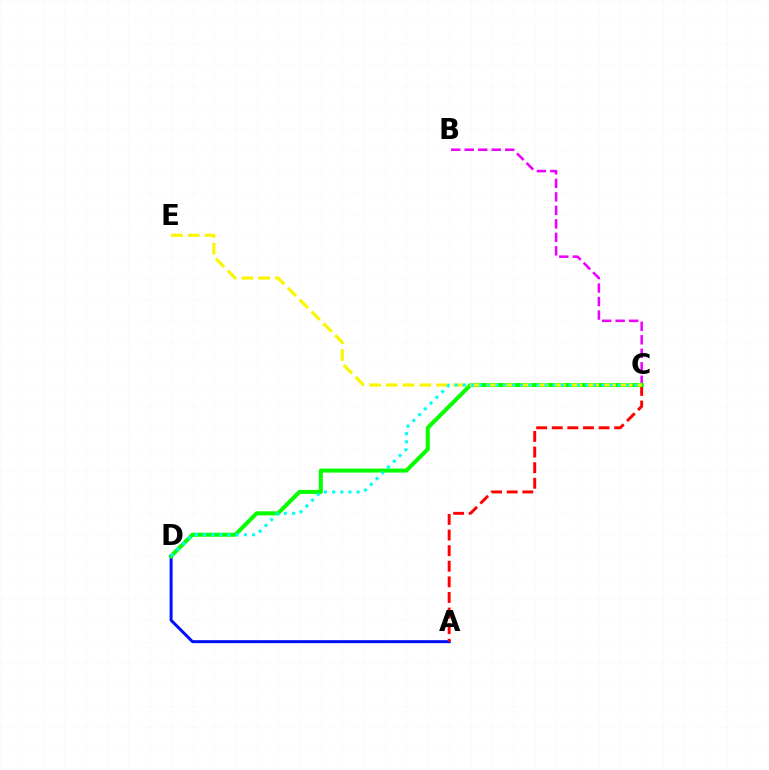{('A', 'D'): [{'color': '#0010ff', 'line_style': 'solid', 'thickness': 2.15}], ('B', 'C'): [{'color': '#ee00ff', 'line_style': 'dashed', 'thickness': 1.83}], ('A', 'C'): [{'color': '#ff0000', 'line_style': 'dashed', 'thickness': 2.12}], ('C', 'D'): [{'color': '#08ff00', 'line_style': 'solid', 'thickness': 2.92}, {'color': '#00fff6', 'line_style': 'dotted', 'thickness': 2.22}], ('C', 'E'): [{'color': '#fcf500', 'line_style': 'dashed', 'thickness': 2.28}]}